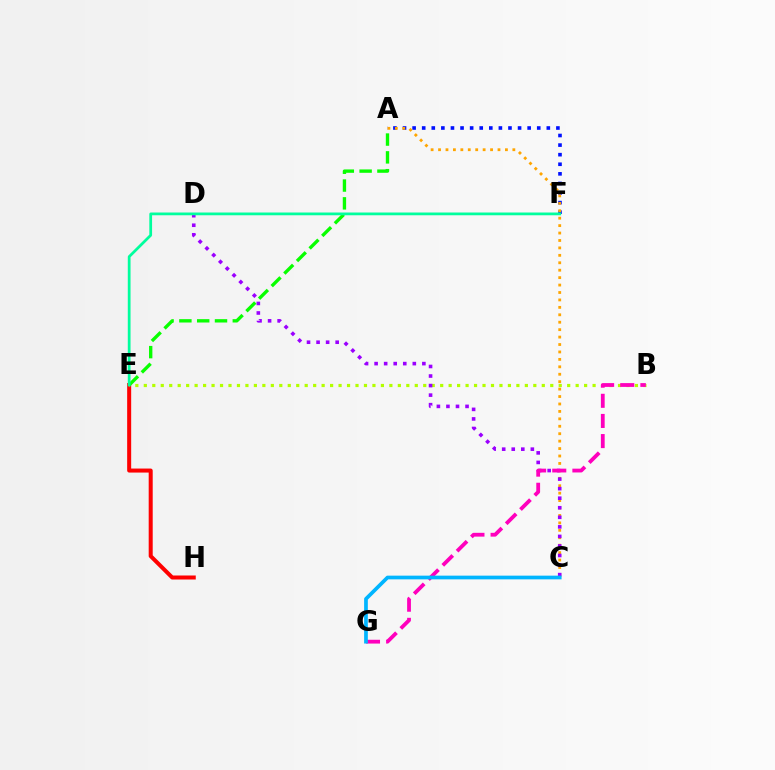{('E', 'H'): [{'color': '#ff0000', 'line_style': 'solid', 'thickness': 2.89}], ('A', 'F'): [{'color': '#0010ff', 'line_style': 'dotted', 'thickness': 2.6}], ('A', 'C'): [{'color': '#ffa500', 'line_style': 'dotted', 'thickness': 2.02}], ('B', 'E'): [{'color': '#b3ff00', 'line_style': 'dotted', 'thickness': 2.3}], ('C', 'D'): [{'color': '#9b00ff', 'line_style': 'dotted', 'thickness': 2.6}], ('A', 'E'): [{'color': '#08ff00', 'line_style': 'dashed', 'thickness': 2.42}], ('B', 'G'): [{'color': '#ff00bd', 'line_style': 'dashed', 'thickness': 2.74}], ('E', 'F'): [{'color': '#00ff9d', 'line_style': 'solid', 'thickness': 1.98}], ('C', 'G'): [{'color': '#00b5ff', 'line_style': 'solid', 'thickness': 2.67}]}